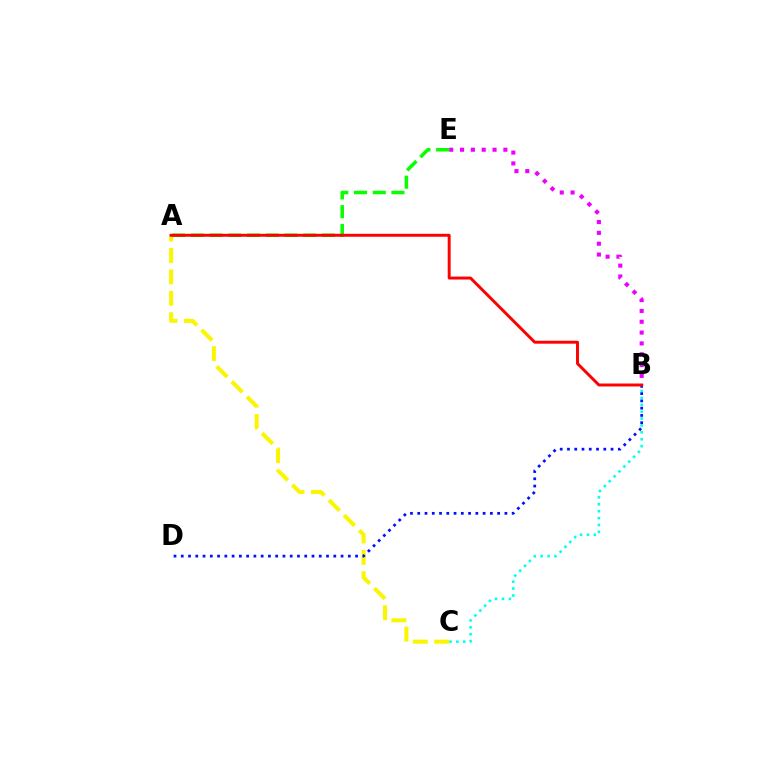{('B', 'C'): [{'color': '#00fff6', 'line_style': 'dotted', 'thickness': 1.87}], ('A', 'C'): [{'color': '#fcf500', 'line_style': 'dashed', 'thickness': 2.91}], ('B', 'E'): [{'color': '#ee00ff', 'line_style': 'dotted', 'thickness': 2.94}], ('B', 'D'): [{'color': '#0010ff', 'line_style': 'dotted', 'thickness': 1.97}], ('A', 'E'): [{'color': '#08ff00', 'line_style': 'dashed', 'thickness': 2.54}], ('A', 'B'): [{'color': '#ff0000', 'line_style': 'solid', 'thickness': 2.12}]}